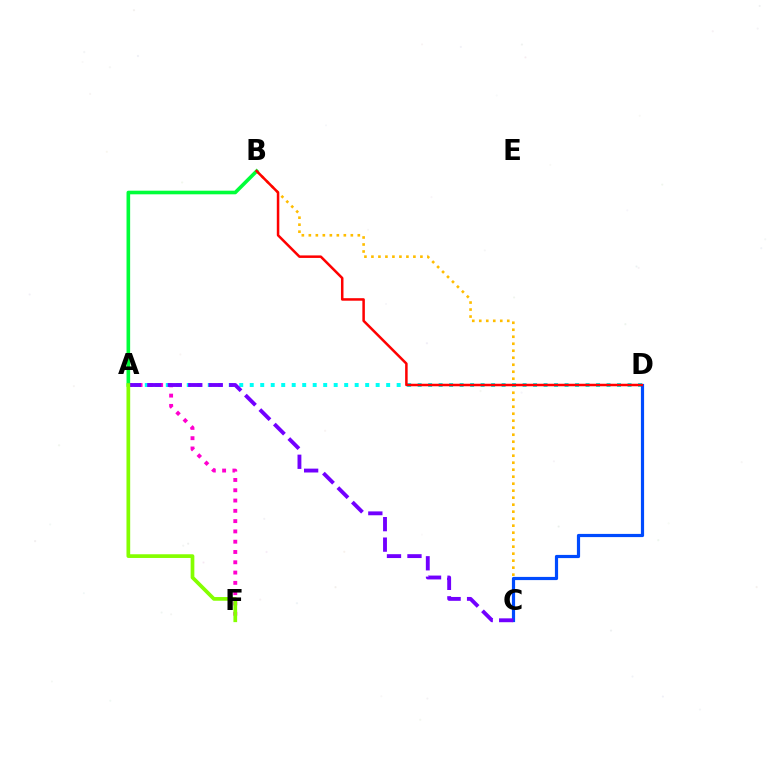{('A', 'F'): [{'color': '#ff00cf', 'line_style': 'dotted', 'thickness': 2.8}, {'color': '#84ff00', 'line_style': 'solid', 'thickness': 2.67}], ('B', 'C'): [{'color': '#ffbd00', 'line_style': 'dotted', 'thickness': 1.9}], ('A', 'B'): [{'color': '#00ff39', 'line_style': 'solid', 'thickness': 2.61}], ('A', 'D'): [{'color': '#00fff6', 'line_style': 'dotted', 'thickness': 2.85}], ('C', 'D'): [{'color': '#004bff', 'line_style': 'solid', 'thickness': 2.3}], ('A', 'C'): [{'color': '#7200ff', 'line_style': 'dashed', 'thickness': 2.78}], ('B', 'D'): [{'color': '#ff0000', 'line_style': 'solid', 'thickness': 1.81}]}